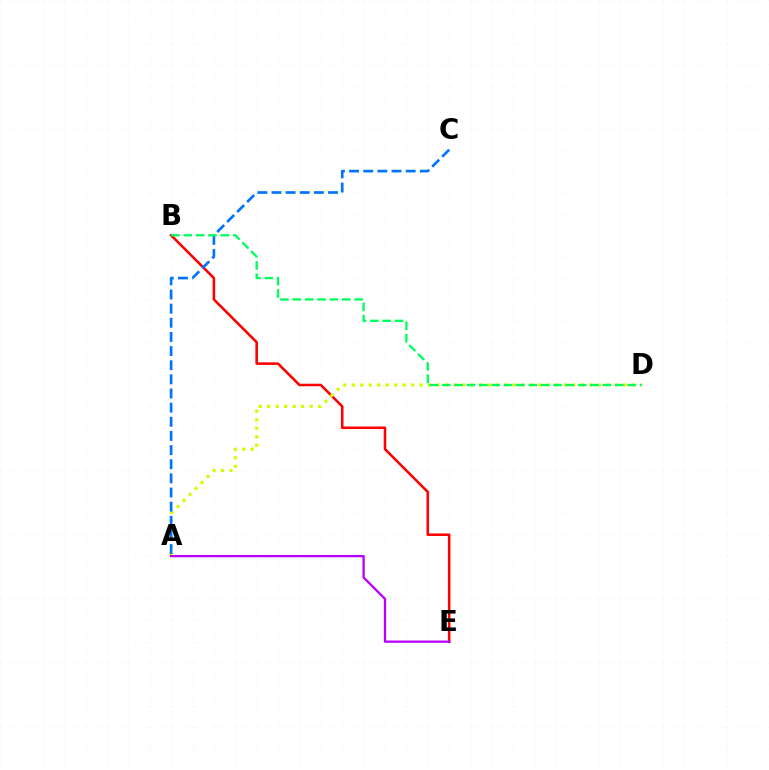{('B', 'E'): [{'color': '#ff0000', 'line_style': 'solid', 'thickness': 1.84}], ('A', 'D'): [{'color': '#d1ff00', 'line_style': 'dotted', 'thickness': 2.31}], ('A', 'C'): [{'color': '#0074ff', 'line_style': 'dashed', 'thickness': 1.92}], ('B', 'D'): [{'color': '#00ff5c', 'line_style': 'dashed', 'thickness': 1.68}], ('A', 'E'): [{'color': '#b900ff', 'line_style': 'solid', 'thickness': 1.66}]}